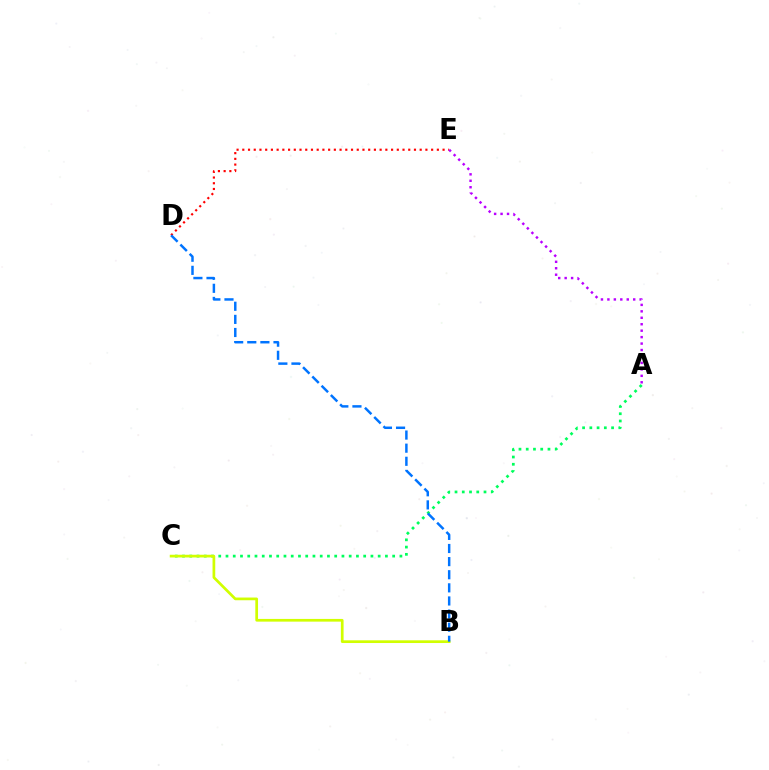{('A', 'C'): [{'color': '#00ff5c', 'line_style': 'dotted', 'thickness': 1.97}], ('D', 'E'): [{'color': '#ff0000', 'line_style': 'dotted', 'thickness': 1.55}], ('B', 'C'): [{'color': '#d1ff00', 'line_style': 'solid', 'thickness': 1.95}], ('B', 'D'): [{'color': '#0074ff', 'line_style': 'dashed', 'thickness': 1.78}], ('A', 'E'): [{'color': '#b900ff', 'line_style': 'dotted', 'thickness': 1.75}]}